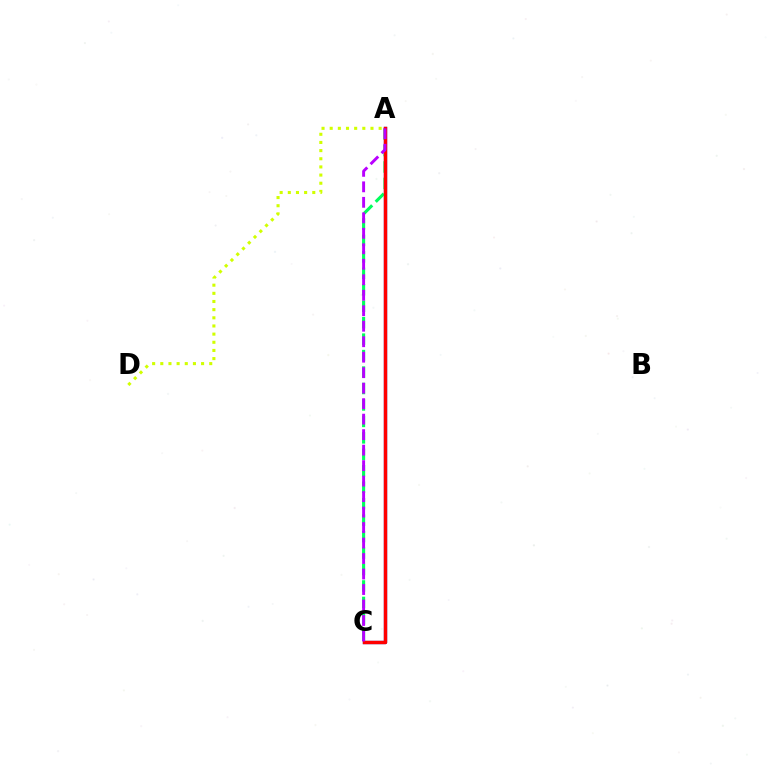{('A', 'C'): [{'color': '#0074ff', 'line_style': 'solid', 'thickness': 2.4}, {'color': '#00ff5c', 'line_style': 'dashed', 'thickness': 2.24}, {'color': '#ff0000', 'line_style': 'solid', 'thickness': 2.47}, {'color': '#b900ff', 'line_style': 'dashed', 'thickness': 2.1}], ('A', 'D'): [{'color': '#d1ff00', 'line_style': 'dotted', 'thickness': 2.22}]}